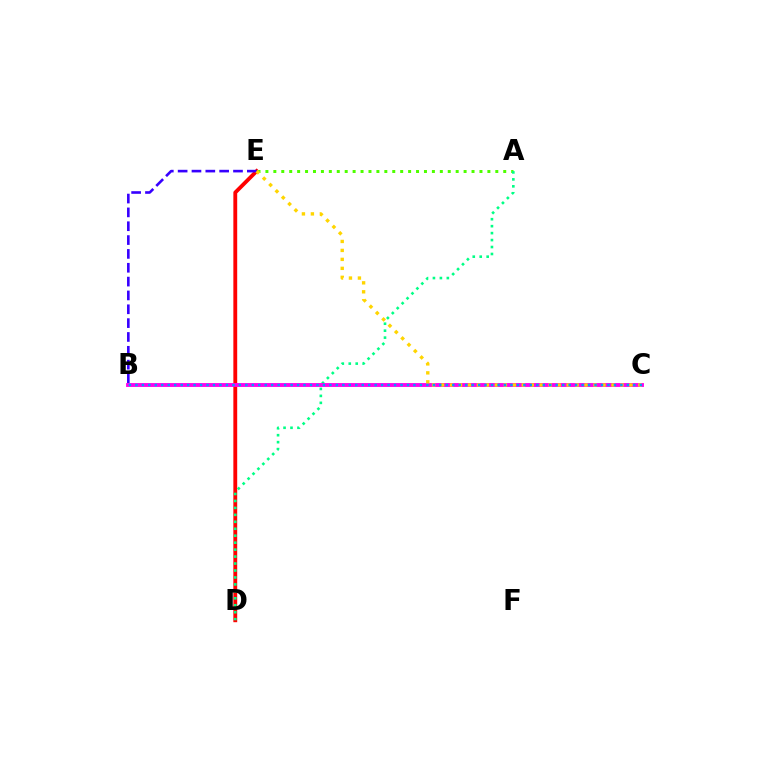{('D', 'E'): [{'color': '#ff0000', 'line_style': 'solid', 'thickness': 2.77}], ('A', 'E'): [{'color': '#4fff00', 'line_style': 'dotted', 'thickness': 2.15}], ('A', 'D'): [{'color': '#00ff86', 'line_style': 'dotted', 'thickness': 1.89}], ('B', 'E'): [{'color': '#3700ff', 'line_style': 'dashed', 'thickness': 1.88}], ('B', 'C'): [{'color': '#ff00ed', 'line_style': 'solid', 'thickness': 2.79}, {'color': '#009eff', 'line_style': 'dotted', 'thickness': 1.76}], ('C', 'E'): [{'color': '#ffd500', 'line_style': 'dotted', 'thickness': 2.44}]}